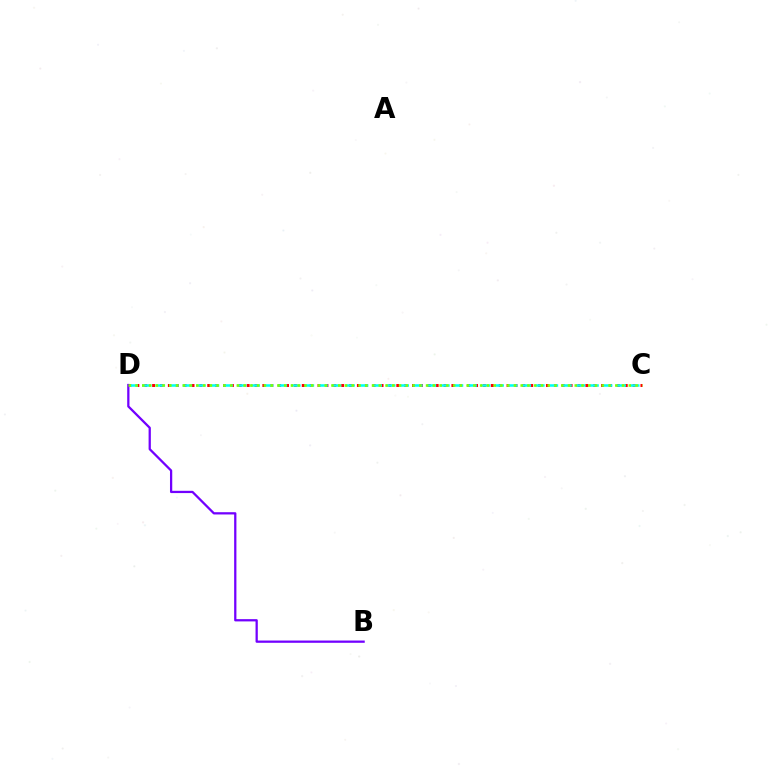{('C', 'D'): [{'color': '#ff0000', 'line_style': 'dotted', 'thickness': 2.14}, {'color': '#00fff6', 'line_style': 'dashed', 'thickness': 1.84}, {'color': '#84ff00', 'line_style': 'dotted', 'thickness': 1.84}], ('B', 'D'): [{'color': '#7200ff', 'line_style': 'solid', 'thickness': 1.63}]}